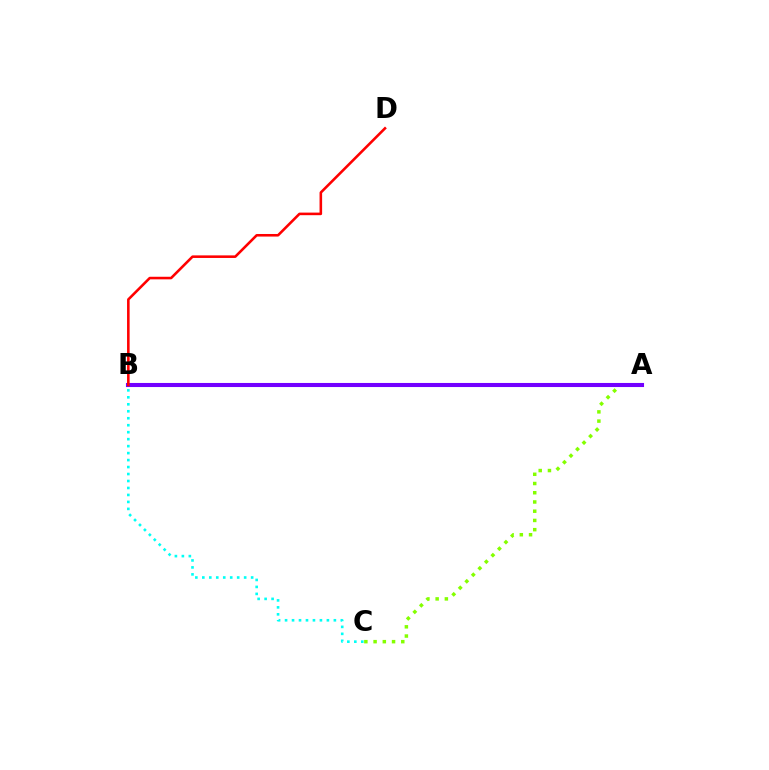{('A', 'C'): [{'color': '#84ff00', 'line_style': 'dotted', 'thickness': 2.51}], ('B', 'C'): [{'color': '#00fff6', 'line_style': 'dotted', 'thickness': 1.89}], ('A', 'B'): [{'color': '#7200ff', 'line_style': 'solid', 'thickness': 2.94}], ('B', 'D'): [{'color': '#ff0000', 'line_style': 'solid', 'thickness': 1.86}]}